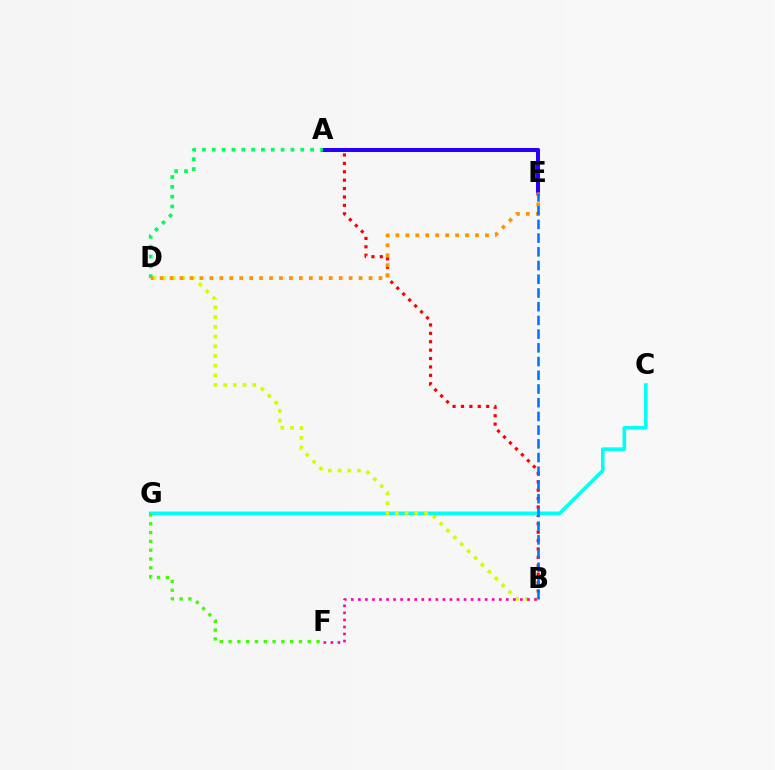{('A', 'B'): [{'color': '#ff0000', 'line_style': 'dotted', 'thickness': 2.28}], ('A', 'E'): [{'color': '#b900ff', 'line_style': 'solid', 'thickness': 2.85}, {'color': '#2500ff', 'line_style': 'solid', 'thickness': 2.82}], ('A', 'D'): [{'color': '#00ff5c', 'line_style': 'dotted', 'thickness': 2.67}], ('C', 'G'): [{'color': '#00fff6', 'line_style': 'solid', 'thickness': 2.58}], ('B', 'D'): [{'color': '#d1ff00', 'line_style': 'dotted', 'thickness': 2.64}], ('B', 'F'): [{'color': '#ff00ac', 'line_style': 'dotted', 'thickness': 1.91}], ('F', 'G'): [{'color': '#3dff00', 'line_style': 'dotted', 'thickness': 2.39}], ('D', 'E'): [{'color': '#ff9400', 'line_style': 'dotted', 'thickness': 2.7}], ('B', 'E'): [{'color': '#0074ff', 'line_style': 'dashed', 'thickness': 1.86}]}